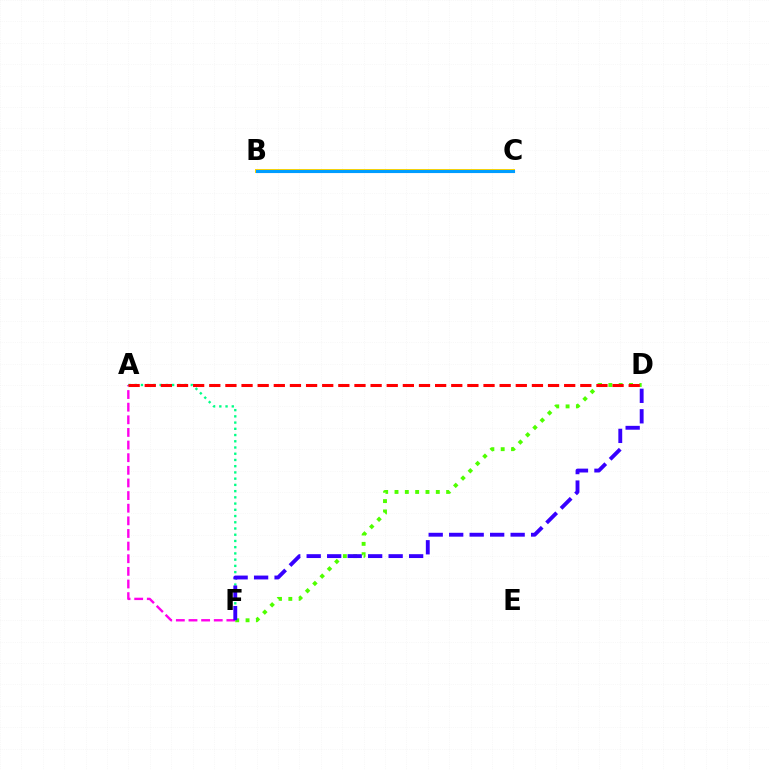{('A', 'F'): [{'color': '#ff00ed', 'line_style': 'dashed', 'thickness': 1.72}, {'color': '#00ff86', 'line_style': 'dotted', 'thickness': 1.69}], ('D', 'F'): [{'color': '#4fff00', 'line_style': 'dotted', 'thickness': 2.81}, {'color': '#3700ff', 'line_style': 'dashed', 'thickness': 2.78}], ('B', 'C'): [{'color': '#ffd500', 'line_style': 'solid', 'thickness': 2.89}, {'color': '#009eff', 'line_style': 'solid', 'thickness': 2.24}], ('A', 'D'): [{'color': '#ff0000', 'line_style': 'dashed', 'thickness': 2.19}]}